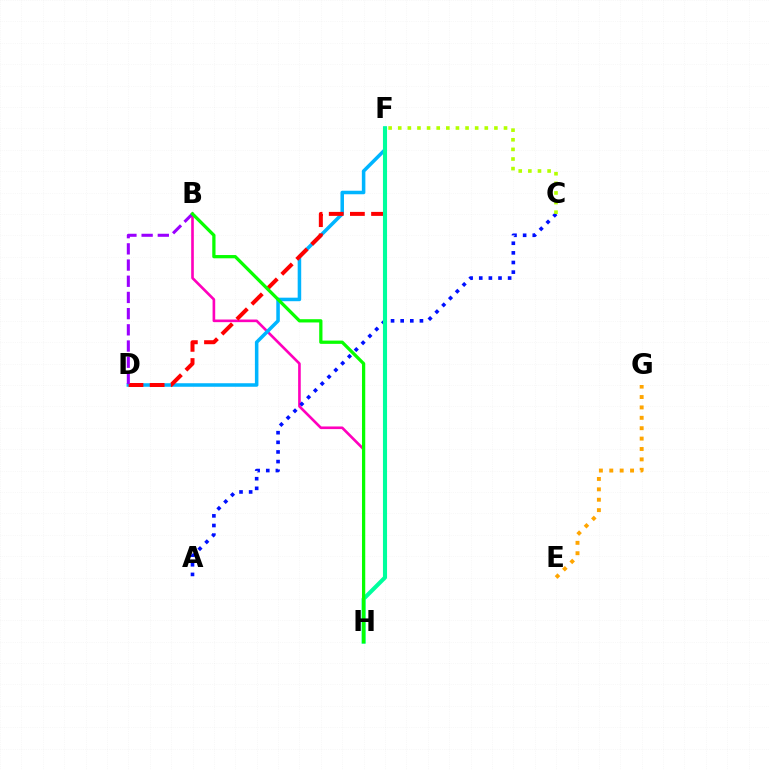{('B', 'H'): [{'color': '#ff00bd', 'line_style': 'solid', 'thickness': 1.9}, {'color': '#08ff00', 'line_style': 'solid', 'thickness': 2.35}], ('D', 'F'): [{'color': '#00b5ff', 'line_style': 'solid', 'thickness': 2.54}, {'color': '#ff0000', 'line_style': 'dashed', 'thickness': 2.87}], ('A', 'C'): [{'color': '#0010ff', 'line_style': 'dotted', 'thickness': 2.62}], ('C', 'F'): [{'color': '#b3ff00', 'line_style': 'dotted', 'thickness': 2.61}], ('B', 'D'): [{'color': '#9b00ff', 'line_style': 'dashed', 'thickness': 2.2}], ('E', 'G'): [{'color': '#ffa500', 'line_style': 'dotted', 'thickness': 2.82}], ('F', 'H'): [{'color': '#00ff9d', 'line_style': 'solid', 'thickness': 2.95}]}